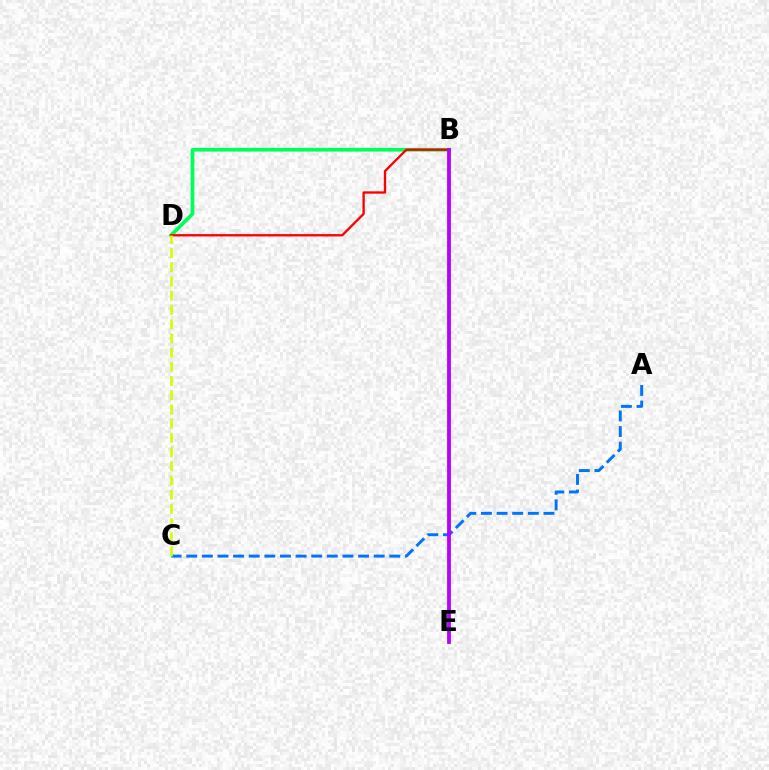{('B', 'D'): [{'color': '#00ff5c', 'line_style': 'solid', 'thickness': 2.67}, {'color': '#ff0000', 'line_style': 'solid', 'thickness': 1.68}], ('A', 'C'): [{'color': '#0074ff', 'line_style': 'dashed', 'thickness': 2.12}], ('C', 'D'): [{'color': '#d1ff00', 'line_style': 'dashed', 'thickness': 1.93}], ('B', 'E'): [{'color': '#b900ff', 'line_style': 'solid', 'thickness': 2.75}]}